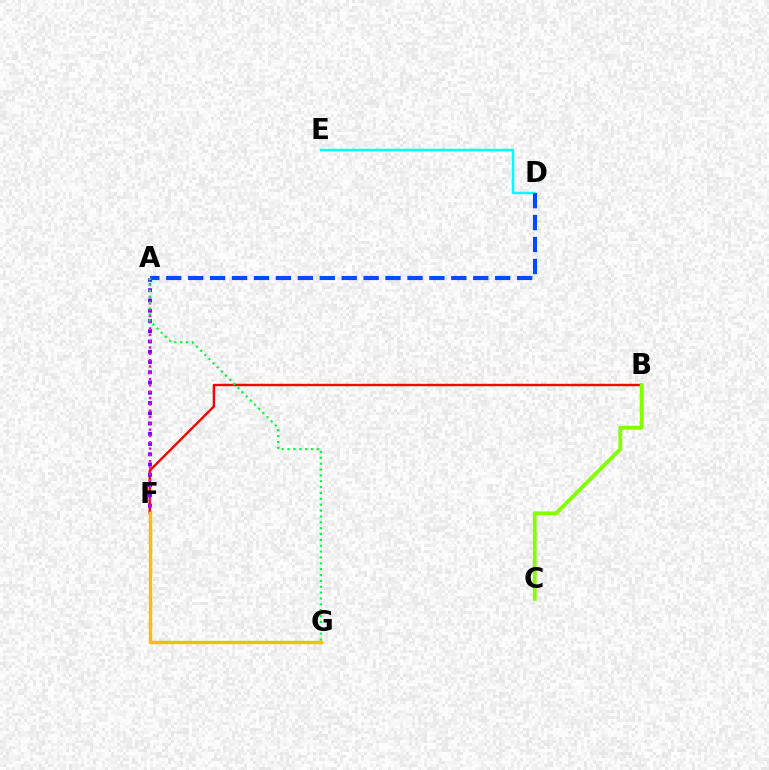{('B', 'F'): [{'color': '#ff0000', 'line_style': 'solid', 'thickness': 1.74}], ('D', 'E'): [{'color': '#00fff6', 'line_style': 'solid', 'thickness': 1.77}], ('A', 'F'): [{'color': '#7200ff', 'line_style': 'dotted', 'thickness': 2.79}, {'color': '#ff00cf', 'line_style': 'dotted', 'thickness': 1.72}], ('A', 'D'): [{'color': '#004bff', 'line_style': 'dashed', 'thickness': 2.98}], ('F', 'G'): [{'color': '#ffbd00', 'line_style': 'solid', 'thickness': 2.45}], ('B', 'C'): [{'color': '#84ff00', 'line_style': 'solid', 'thickness': 2.75}], ('A', 'G'): [{'color': '#00ff39', 'line_style': 'dotted', 'thickness': 1.59}]}